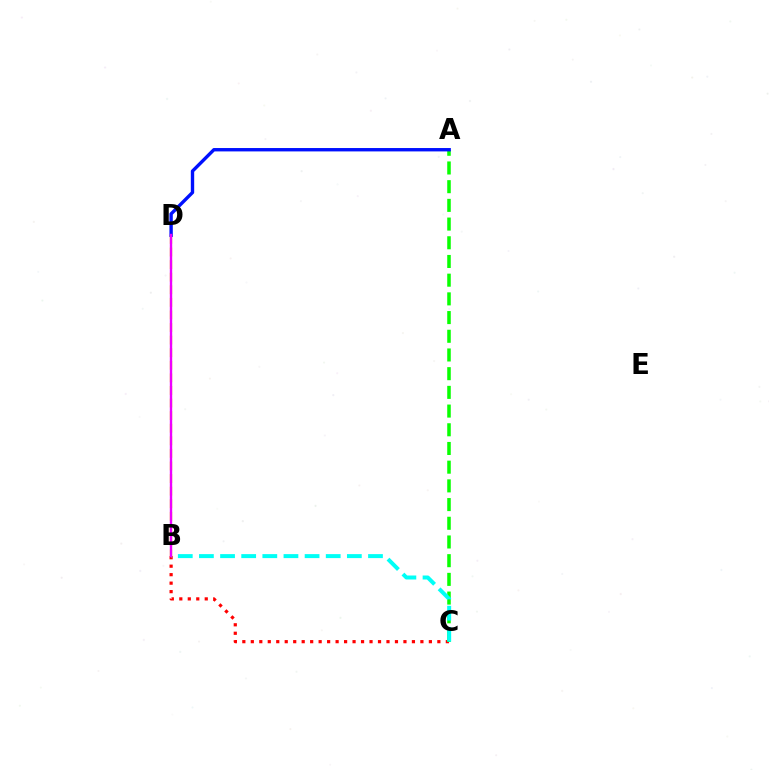{('B', 'D'): [{'color': '#fcf500', 'line_style': 'dashed', 'thickness': 1.71}, {'color': '#ee00ff', 'line_style': 'solid', 'thickness': 1.72}], ('B', 'C'): [{'color': '#ff0000', 'line_style': 'dotted', 'thickness': 2.3}, {'color': '#00fff6', 'line_style': 'dashed', 'thickness': 2.87}], ('A', 'C'): [{'color': '#08ff00', 'line_style': 'dashed', 'thickness': 2.54}], ('A', 'D'): [{'color': '#0010ff', 'line_style': 'solid', 'thickness': 2.43}]}